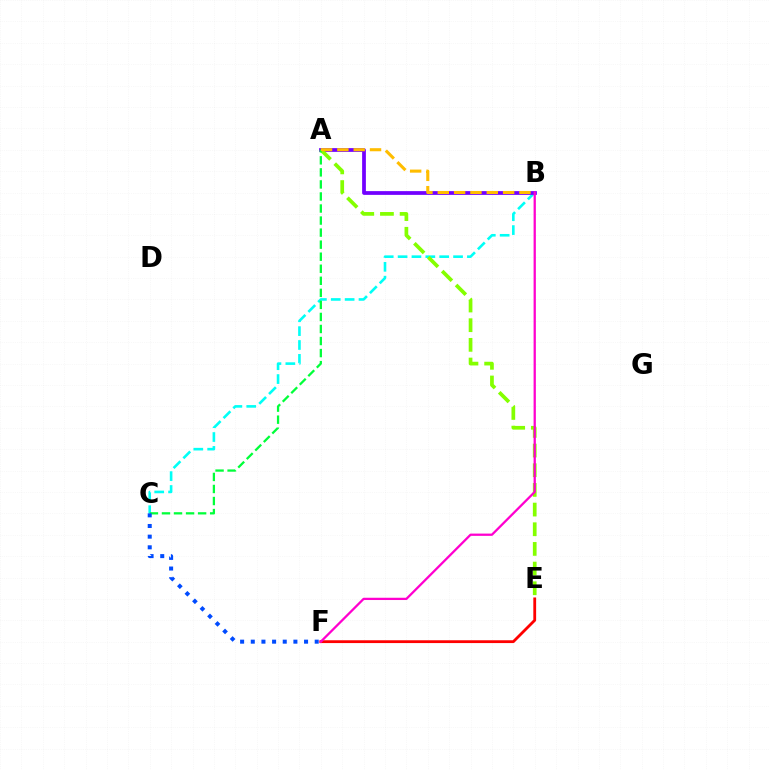{('B', 'C'): [{'color': '#00fff6', 'line_style': 'dashed', 'thickness': 1.88}], ('A', 'B'): [{'color': '#7200ff', 'line_style': 'solid', 'thickness': 2.7}, {'color': '#ffbd00', 'line_style': 'dashed', 'thickness': 2.22}], ('A', 'E'): [{'color': '#84ff00', 'line_style': 'dashed', 'thickness': 2.67}], ('E', 'F'): [{'color': '#ff0000', 'line_style': 'solid', 'thickness': 2.02}], ('A', 'C'): [{'color': '#00ff39', 'line_style': 'dashed', 'thickness': 1.64}], ('B', 'F'): [{'color': '#ff00cf', 'line_style': 'solid', 'thickness': 1.63}], ('C', 'F'): [{'color': '#004bff', 'line_style': 'dotted', 'thickness': 2.89}]}